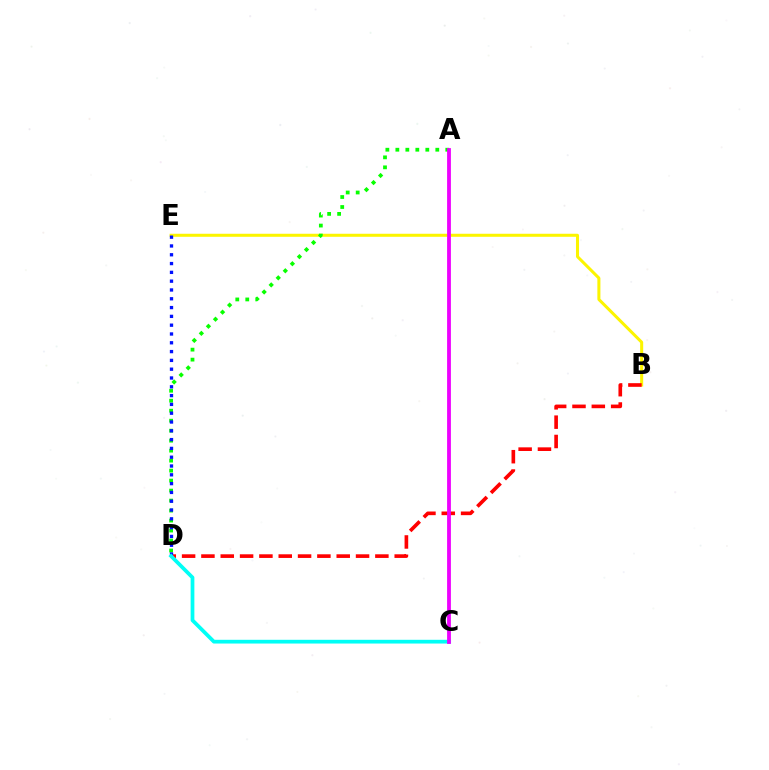{('B', 'E'): [{'color': '#fcf500', 'line_style': 'solid', 'thickness': 2.18}], ('A', 'D'): [{'color': '#08ff00', 'line_style': 'dotted', 'thickness': 2.71}], ('B', 'D'): [{'color': '#ff0000', 'line_style': 'dashed', 'thickness': 2.63}], ('D', 'E'): [{'color': '#0010ff', 'line_style': 'dotted', 'thickness': 2.39}], ('C', 'D'): [{'color': '#00fff6', 'line_style': 'solid', 'thickness': 2.69}], ('A', 'C'): [{'color': '#ee00ff', 'line_style': 'solid', 'thickness': 2.74}]}